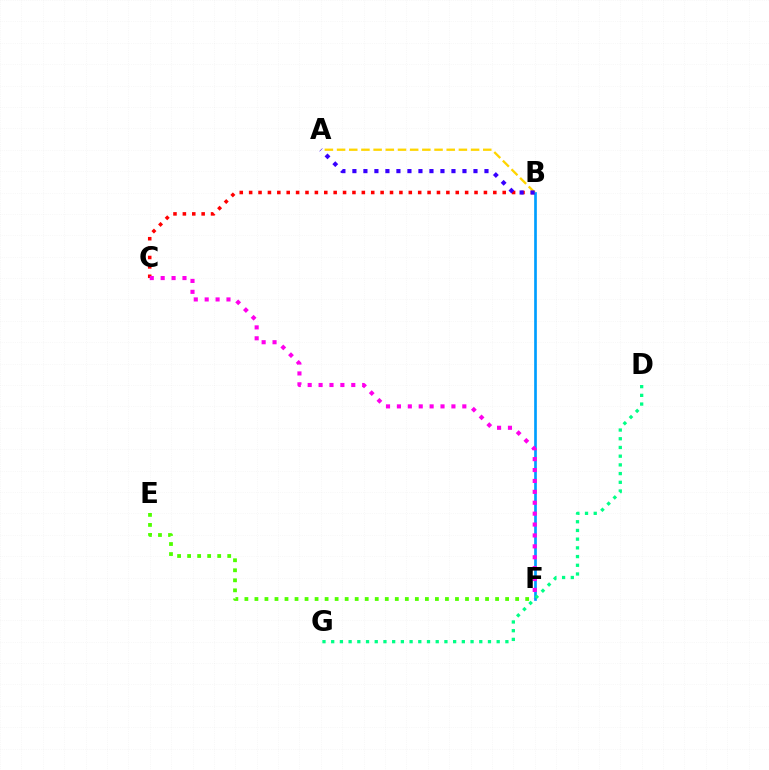{('B', 'F'): [{'color': '#009eff', 'line_style': 'solid', 'thickness': 1.94}], ('E', 'F'): [{'color': '#4fff00', 'line_style': 'dotted', 'thickness': 2.72}], ('B', 'C'): [{'color': '#ff0000', 'line_style': 'dotted', 'thickness': 2.55}], ('D', 'G'): [{'color': '#00ff86', 'line_style': 'dotted', 'thickness': 2.37}], ('C', 'F'): [{'color': '#ff00ed', 'line_style': 'dotted', 'thickness': 2.96}], ('A', 'B'): [{'color': '#ffd500', 'line_style': 'dashed', 'thickness': 1.66}, {'color': '#3700ff', 'line_style': 'dotted', 'thickness': 2.99}]}